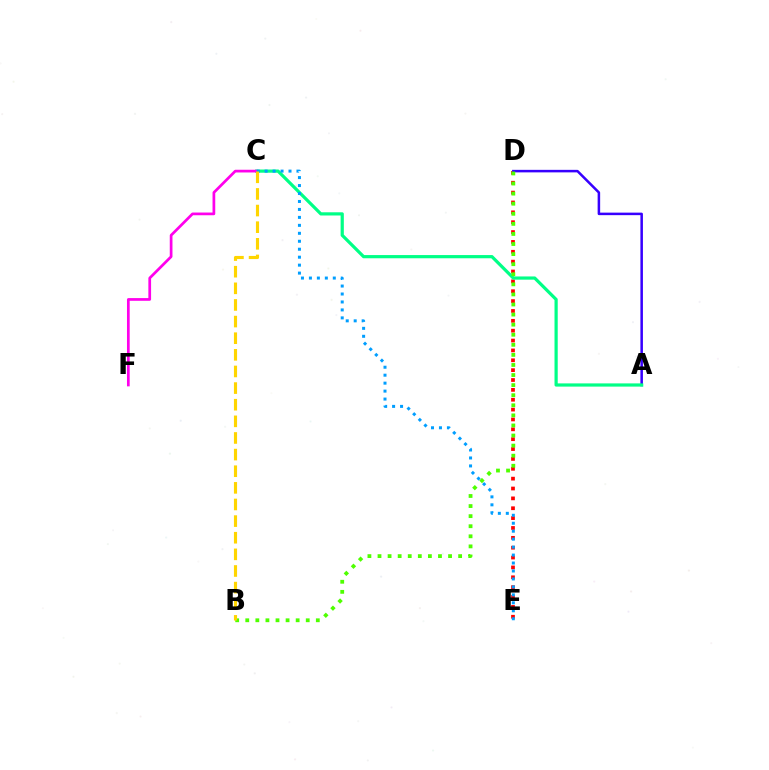{('D', 'E'): [{'color': '#ff0000', 'line_style': 'dotted', 'thickness': 2.68}], ('A', 'D'): [{'color': '#3700ff', 'line_style': 'solid', 'thickness': 1.82}], ('A', 'C'): [{'color': '#00ff86', 'line_style': 'solid', 'thickness': 2.31}], ('C', 'F'): [{'color': '#ff00ed', 'line_style': 'solid', 'thickness': 1.96}], ('B', 'D'): [{'color': '#4fff00', 'line_style': 'dotted', 'thickness': 2.74}], ('C', 'E'): [{'color': '#009eff', 'line_style': 'dotted', 'thickness': 2.16}], ('B', 'C'): [{'color': '#ffd500', 'line_style': 'dashed', 'thickness': 2.26}]}